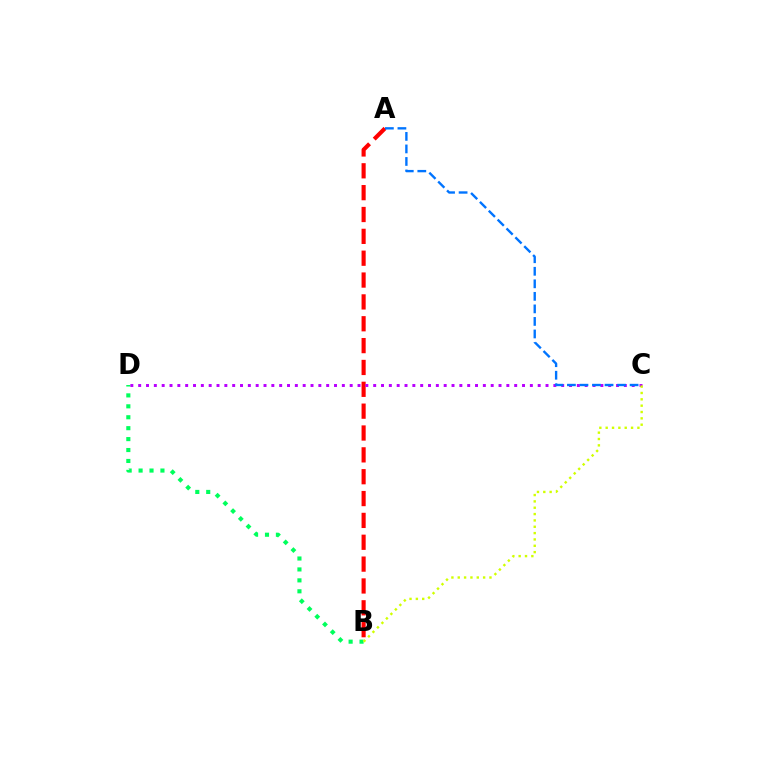{('A', 'B'): [{'color': '#ff0000', 'line_style': 'dashed', 'thickness': 2.97}], ('B', 'D'): [{'color': '#00ff5c', 'line_style': 'dotted', 'thickness': 2.97}], ('C', 'D'): [{'color': '#b900ff', 'line_style': 'dotted', 'thickness': 2.13}], ('A', 'C'): [{'color': '#0074ff', 'line_style': 'dashed', 'thickness': 1.7}], ('B', 'C'): [{'color': '#d1ff00', 'line_style': 'dotted', 'thickness': 1.72}]}